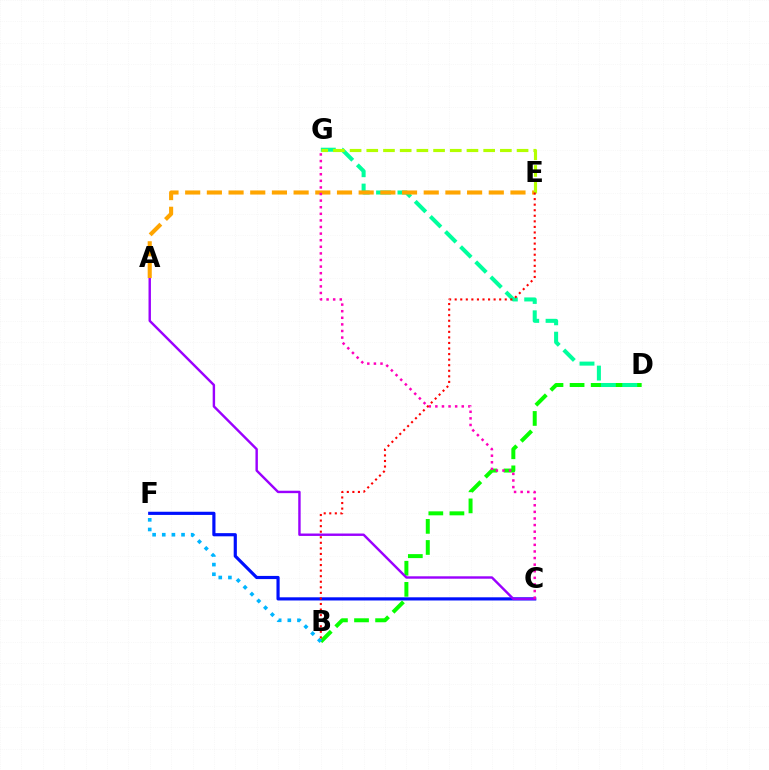{('C', 'F'): [{'color': '#0010ff', 'line_style': 'solid', 'thickness': 2.28}], ('B', 'D'): [{'color': '#08ff00', 'line_style': 'dashed', 'thickness': 2.87}], ('A', 'C'): [{'color': '#9b00ff', 'line_style': 'solid', 'thickness': 1.74}], ('D', 'G'): [{'color': '#00ff9d', 'line_style': 'dashed', 'thickness': 2.9}], ('A', 'E'): [{'color': '#ffa500', 'line_style': 'dashed', 'thickness': 2.95}], ('C', 'G'): [{'color': '#ff00bd', 'line_style': 'dotted', 'thickness': 1.79}], ('B', 'F'): [{'color': '#00b5ff', 'line_style': 'dotted', 'thickness': 2.62}], ('E', 'G'): [{'color': '#b3ff00', 'line_style': 'dashed', 'thickness': 2.27}], ('B', 'E'): [{'color': '#ff0000', 'line_style': 'dotted', 'thickness': 1.51}]}